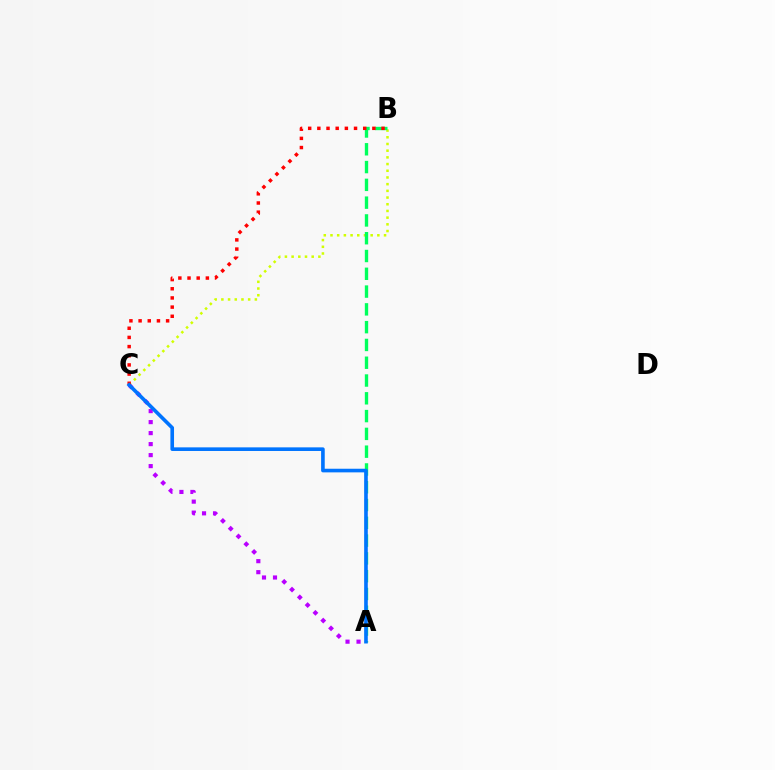{('B', 'C'): [{'color': '#d1ff00', 'line_style': 'dotted', 'thickness': 1.82}, {'color': '#ff0000', 'line_style': 'dotted', 'thickness': 2.49}], ('A', 'C'): [{'color': '#b900ff', 'line_style': 'dotted', 'thickness': 2.99}, {'color': '#0074ff', 'line_style': 'solid', 'thickness': 2.61}], ('A', 'B'): [{'color': '#00ff5c', 'line_style': 'dashed', 'thickness': 2.42}]}